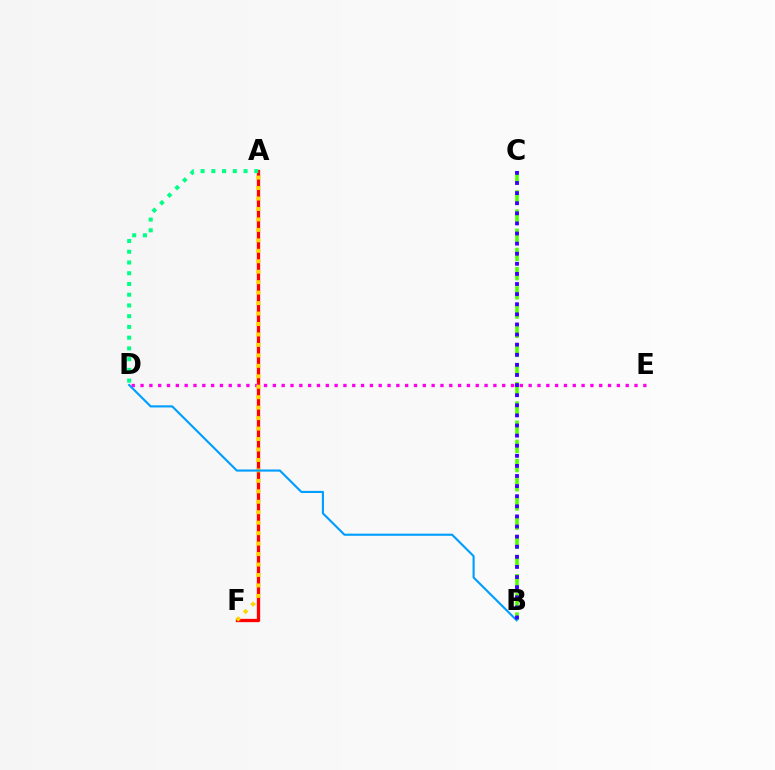{('A', 'F'): [{'color': '#ff0000', 'line_style': 'solid', 'thickness': 2.38}, {'color': '#ffd500', 'line_style': 'dotted', 'thickness': 2.84}], ('B', 'C'): [{'color': '#4fff00', 'line_style': 'dashed', 'thickness': 2.61}, {'color': '#3700ff', 'line_style': 'dotted', 'thickness': 2.75}], ('D', 'E'): [{'color': '#ff00ed', 'line_style': 'dotted', 'thickness': 2.4}], ('A', 'D'): [{'color': '#00ff86', 'line_style': 'dotted', 'thickness': 2.92}], ('B', 'D'): [{'color': '#009eff', 'line_style': 'solid', 'thickness': 1.54}]}